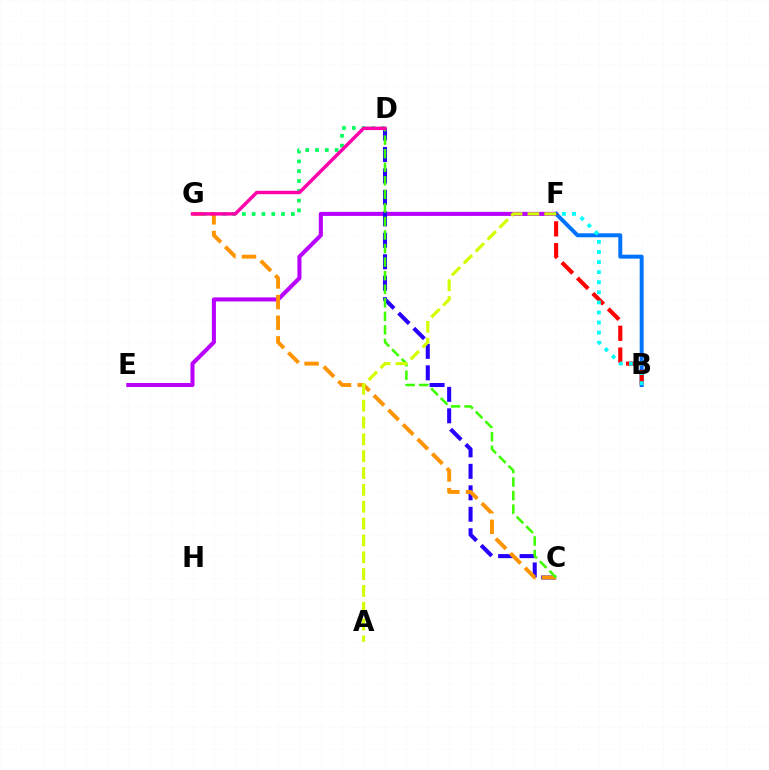{('E', 'F'): [{'color': '#b900ff', 'line_style': 'solid', 'thickness': 2.92}], ('C', 'D'): [{'color': '#2500ff', 'line_style': 'dashed', 'thickness': 2.92}, {'color': '#3dff00', 'line_style': 'dashed', 'thickness': 1.84}], ('B', 'F'): [{'color': '#0074ff', 'line_style': 'solid', 'thickness': 2.85}, {'color': '#ff0000', 'line_style': 'dashed', 'thickness': 2.97}, {'color': '#00fff6', 'line_style': 'dotted', 'thickness': 2.74}], ('D', 'G'): [{'color': '#00ff5c', 'line_style': 'dotted', 'thickness': 2.66}, {'color': '#ff00ac', 'line_style': 'solid', 'thickness': 2.47}], ('C', 'G'): [{'color': '#ff9400', 'line_style': 'dashed', 'thickness': 2.8}], ('A', 'F'): [{'color': '#d1ff00', 'line_style': 'dashed', 'thickness': 2.29}]}